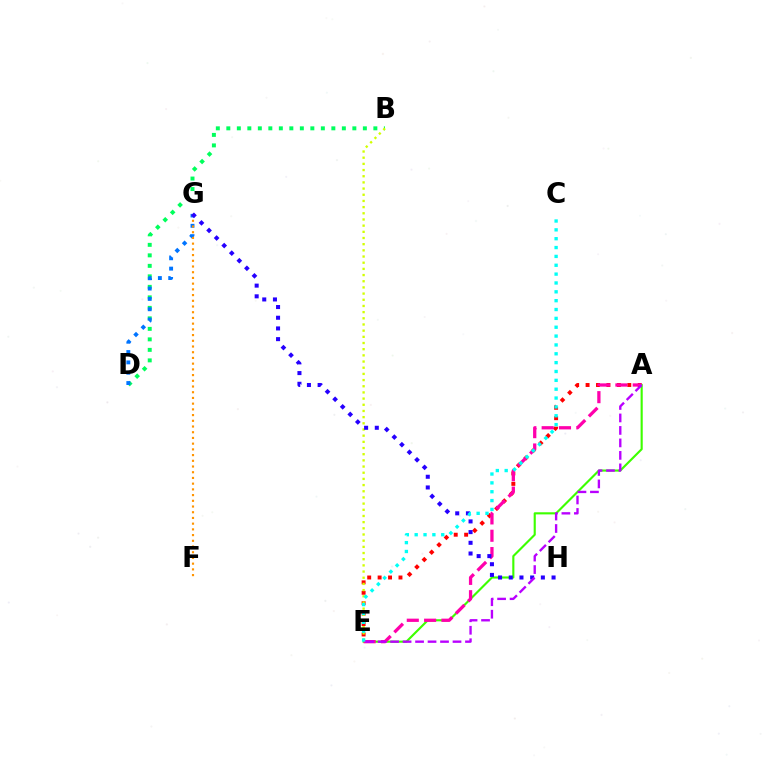{('B', 'D'): [{'color': '#00ff5c', 'line_style': 'dotted', 'thickness': 2.85}], ('A', 'E'): [{'color': '#ff0000', 'line_style': 'dotted', 'thickness': 2.83}, {'color': '#3dff00', 'line_style': 'solid', 'thickness': 1.53}, {'color': '#ff00ac', 'line_style': 'dashed', 'thickness': 2.35}, {'color': '#b900ff', 'line_style': 'dashed', 'thickness': 1.7}], ('B', 'E'): [{'color': '#d1ff00', 'line_style': 'dotted', 'thickness': 1.68}], ('D', 'G'): [{'color': '#0074ff', 'line_style': 'dotted', 'thickness': 2.81}], ('F', 'G'): [{'color': '#ff9400', 'line_style': 'dotted', 'thickness': 1.55}], ('G', 'H'): [{'color': '#2500ff', 'line_style': 'dotted', 'thickness': 2.91}], ('C', 'E'): [{'color': '#00fff6', 'line_style': 'dotted', 'thickness': 2.41}]}